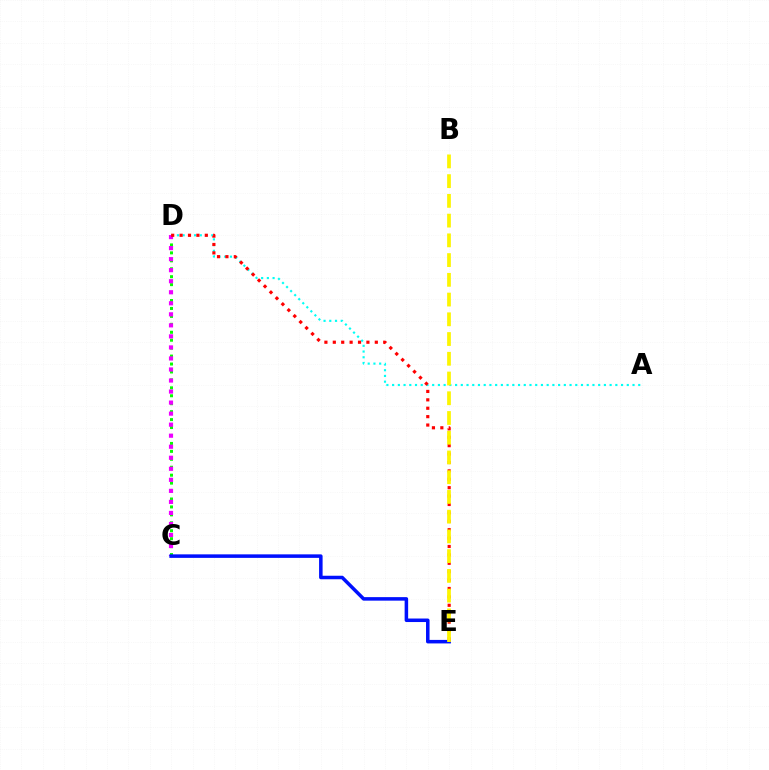{('A', 'D'): [{'color': '#00fff6', 'line_style': 'dotted', 'thickness': 1.56}], ('C', 'D'): [{'color': '#08ff00', 'line_style': 'dotted', 'thickness': 2.16}, {'color': '#ee00ff', 'line_style': 'dotted', 'thickness': 3.0}], ('C', 'E'): [{'color': '#0010ff', 'line_style': 'solid', 'thickness': 2.53}], ('D', 'E'): [{'color': '#ff0000', 'line_style': 'dotted', 'thickness': 2.28}], ('B', 'E'): [{'color': '#fcf500', 'line_style': 'dashed', 'thickness': 2.68}]}